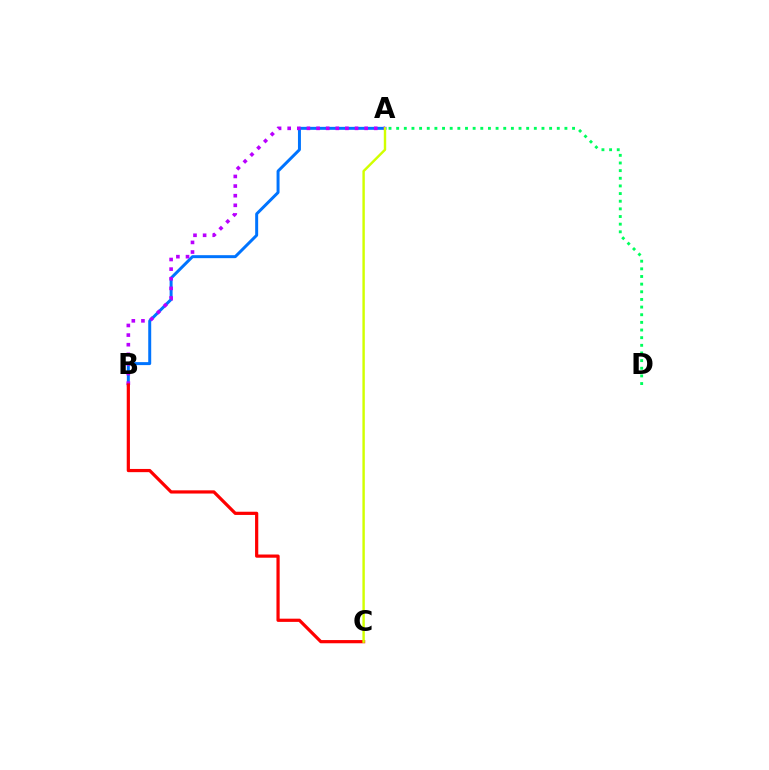{('A', 'B'): [{'color': '#0074ff', 'line_style': 'solid', 'thickness': 2.14}, {'color': '#b900ff', 'line_style': 'dotted', 'thickness': 2.61}], ('B', 'C'): [{'color': '#ff0000', 'line_style': 'solid', 'thickness': 2.31}], ('A', 'C'): [{'color': '#d1ff00', 'line_style': 'solid', 'thickness': 1.74}], ('A', 'D'): [{'color': '#00ff5c', 'line_style': 'dotted', 'thickness': 2.08}]}